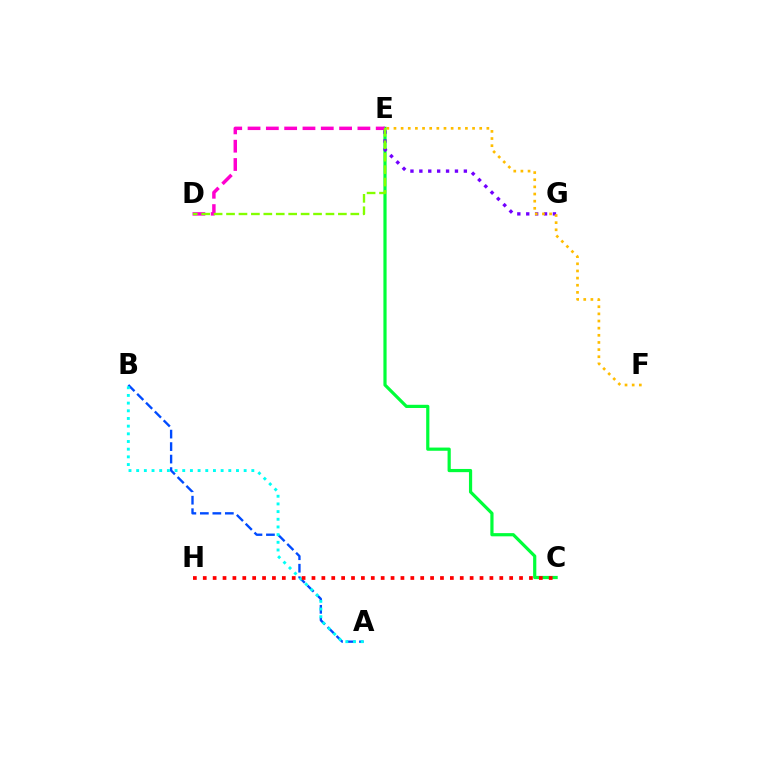{('C', 'E'): [{'color': '#00ff39', 'line_style': 'solid', 'thickness': 2.3}], ('A', 'B'): [{'color': '#004bff', 'line_style': 'dashed', 'thickness': 1.7}, {'color': '#00fff6', 'line_style': 'dotted', 'thickness': 2.09}], ('C', 'H'): [{'color': '#ff0000', 'line_style': 'dotted', 'thickness': 2.69}], ('E', 'G'): [{'color': '#7200ff', 'line_style': 'dotted', 'thickness': 2.42}], ('E', 'F'): [{'color': '#ffbd00', 'line_style': 'dotted', 'thickness': 1.94}], ('D', 'E'): [{'color': '#ff00cf', 'line_style': 'dashed', 'thickness': 2.49}, {'color': '#84ff00', 'line_style': 'dashed', 'thickness': 1.69}]}